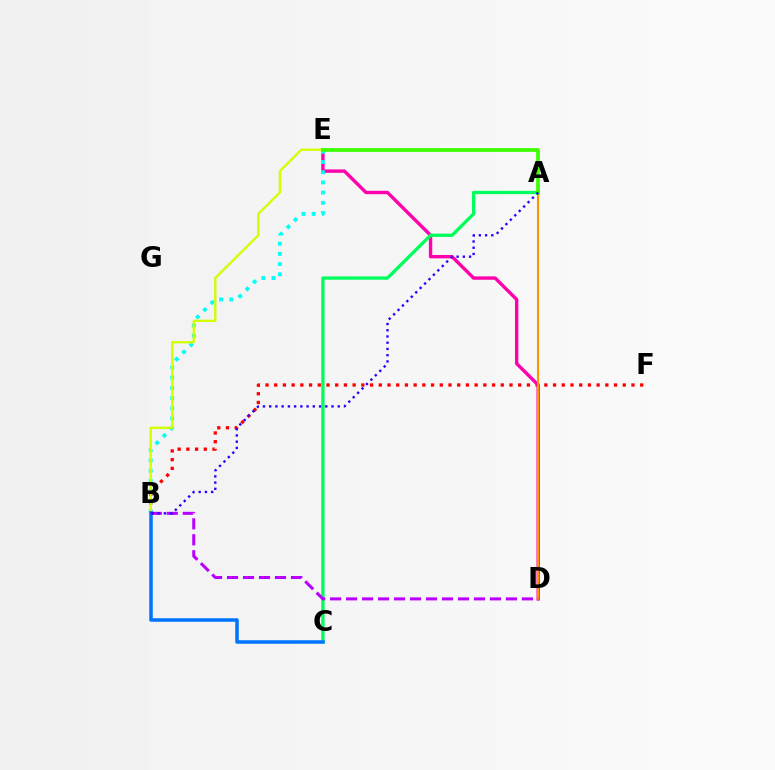{('B', 'F'): [{'color': '#ff0000', 'line_style': 'dotted', 'thickness': 2.37}], ('D', 'E'): [{'color': '#ff00ac', 'line_style': 'solid', 'thickness': 2.43}], ('B', 'E'): [{'color': '#00fff6', 'line_style': 'dotted', 'thickness': 2.77}, {'color': '#d1ff00', 'line_style': 'solid', 'thickness': 1.67}], ('A', 'C'): [{'color': '#00ff5c', 'line_style': 'solid', 'thickness': 2.38}], ('B', 'C'): [{'color': '#0074ff', 'line_style': 'solid', 'thickness': 2.53}], ('A', 'D'): [{'color': '#ff9400', 'line_style': 'solid', 'thickness': 1.5}], ('B', 'D'): [{'color': '#b900ff', 'line_style': 'dashed', 'thickness': 2.17}], ('A', 'E'): [{'color': '#3dff00', 'line_style': 'solid', 'thickness': 2.69}], ('A', 'B'): [{'color': '#2500ff', 'line_style': 'dotted', 'thickness': 1.69}]}